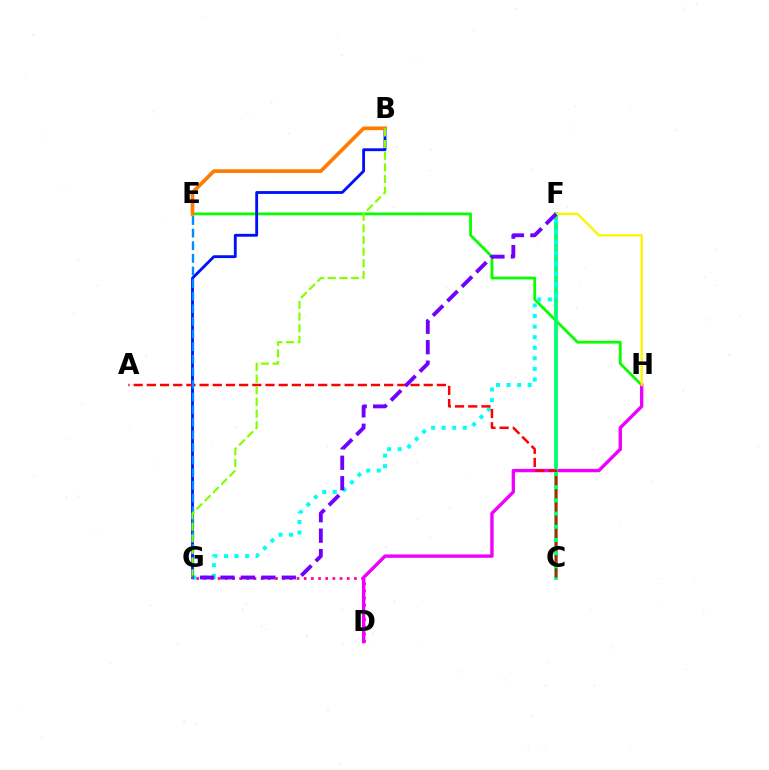{('D', 'G'): [{'color': '#ff0094', 'line_style': 'dotted', 'thickness': 1.95}], ('E', 'H'): [{'color': '#08ff00', 'line_style': 'solid', 'thickness': 2.01}], ('D', 'H'): [{'color': '#ee00ff', 'line_style': 'solid', 'thickness': 2.43}], ('C', 'F'): [{'color': '#00ff74', 'line_style': 'solid', 'thickness': 2.75}], ('B', 'G'): [{'color': '#0010ff', 'line_style': 'solid', 'thickness': 2.05}, {'color': '#84ff00', 'line_style': 'dashed', 'thickness': 1.58}], ('F', 'H'): [{'color': '#fcf500', 'line_style': 'solid', 'thickness': 1.69}], ('F', 'G'): [{'color': '#00fff6', 'line_style': 'dotted', 'thickness': 2.87}, {'color': '#7200ff', 'line_style': 'dashed', 'thickness': 2.78}], ('B', 'E'): [{'color': '#ff7c00', 'line_style': 'solid', 'thickness': 2.66}], ('A', 'C'): [{'color': '#ff0000', 'line_style': 'dashed', 'thickness': 1.79}], ('E', 'G'): [{'color': '#008cff', 'line_style': 'dashed', 'thickness': 1.71}]}